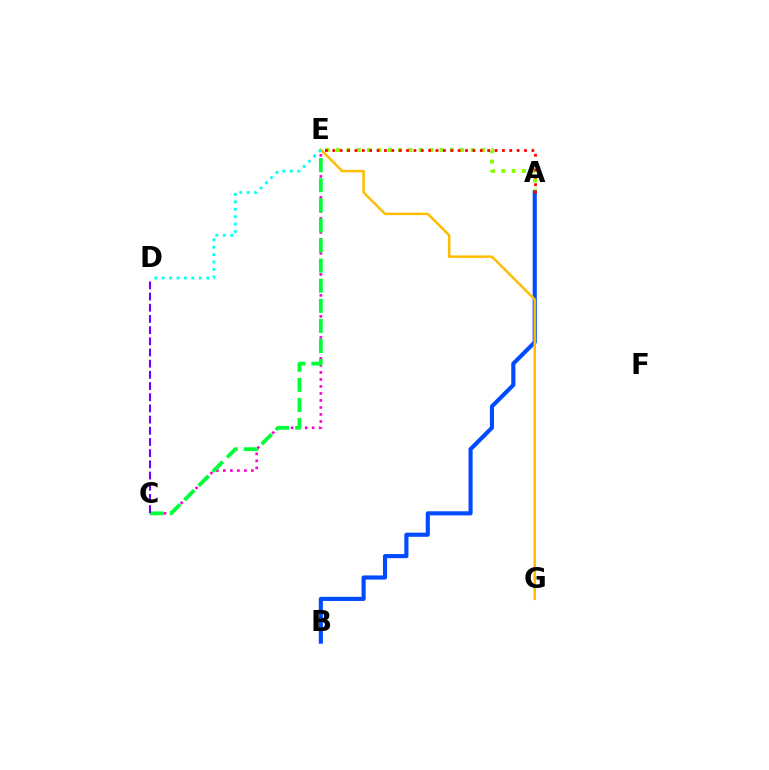{('A', 'E'): [{'color': '#84ff00', 'line_style': 'dotted', 'thickness': 2.81}, {'color': '#ff0000', 'line_style': 'dotted', 'thickness': 2.0}], ('A', 'B'): [{'color': '#004bff', 'line_style': 'solid', 'thickness': 2.97}], ('C', 'E'): [{'color': '#ff00cf', 'line_style': 'dotted', 'thickness': 1.9}, {'color': '#00ff39', 'line_style': 'dashed', 'thickness': 2.73}], ('E', 'G'): [{'color': '#ffbd00', 'line_style': 'solid', 'thickness': 1.8}], ('D', 'E'): [{'color': '#00fff6', 'line_style': 'dotted', 'thickness': 2.01}], ('C', 'D'): [{'color': '#7200ff', 'line_style': 'dashed', 'thickness': 1.52}]}